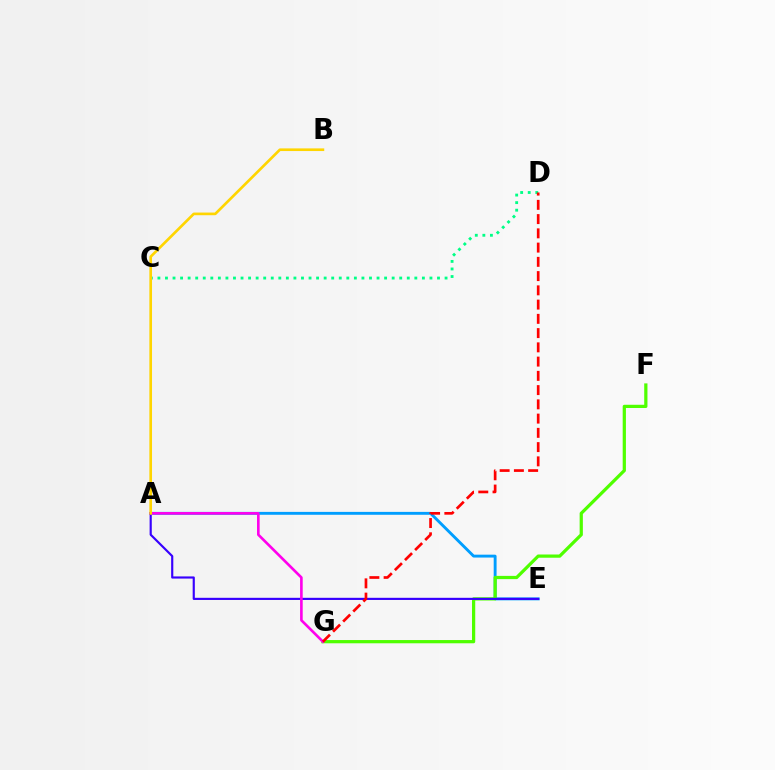{('C', 'D'): [{'color': '#00ff86', 'line_style': 'dotted', 'thickness': 2.05}], ('A', 'E'): [{'color': '#009eff', 'line_style': 'solid', 'thickness': 2.08}, {'color': '#3700ff', 'line_style': 'solid', 'thickness': 1.55}], ('F', 'G'): [{'color': '#4fff00', 'line_style': 'solid', 'thickness': 2.32}], ('A', 'G'): [{'color': '#ff00ed', 'line_style': 'solid', 'thickness': 1.89}], ('D', 'G'): [{'color': '#ff0000', 'line_style': 'dashed', 'thickness': 1.94}], ('A', 'B'): [{'color': '#ffd500', 'line_style': 'solid', 'thickness': 1.92}]}